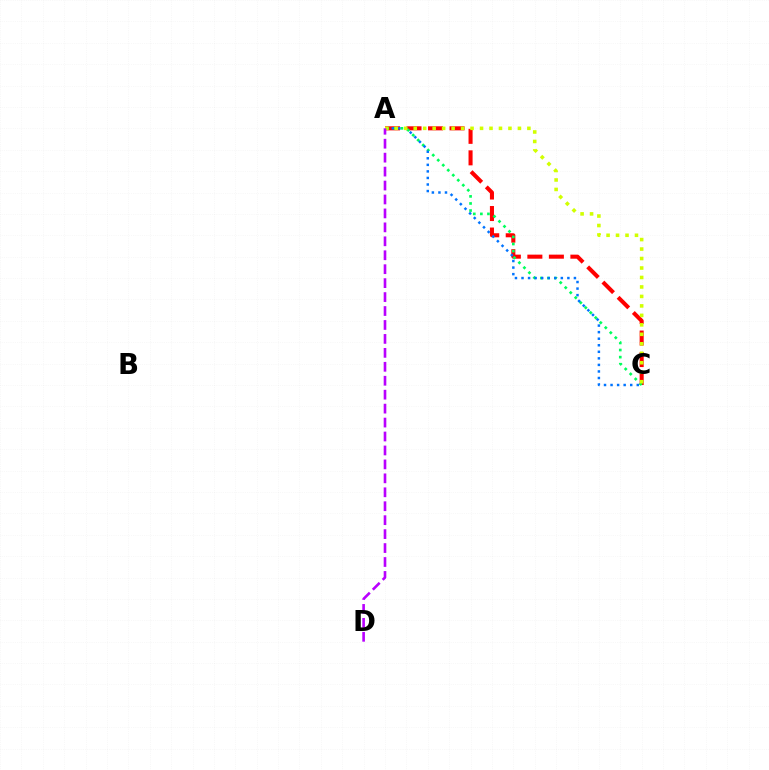{('A', 'C'): [{'color': '#ff0000', 'line_style': 'dashed', 'thickness': 2.92}, {'color': '#00ff5c', 'line_style': 'dotted', 'thickness': 1.92}, {'color': '#0074ff', 'line_style': 'dotted', 'thickness': 1.78}, {'color': '#d1ff00', 'line_style': 'dotted', 'thickness': 2.57}], ('A', 'D'): [{'color': '#b900ff', 'line_style': 'dashed', 'thickness': 1.89}]}